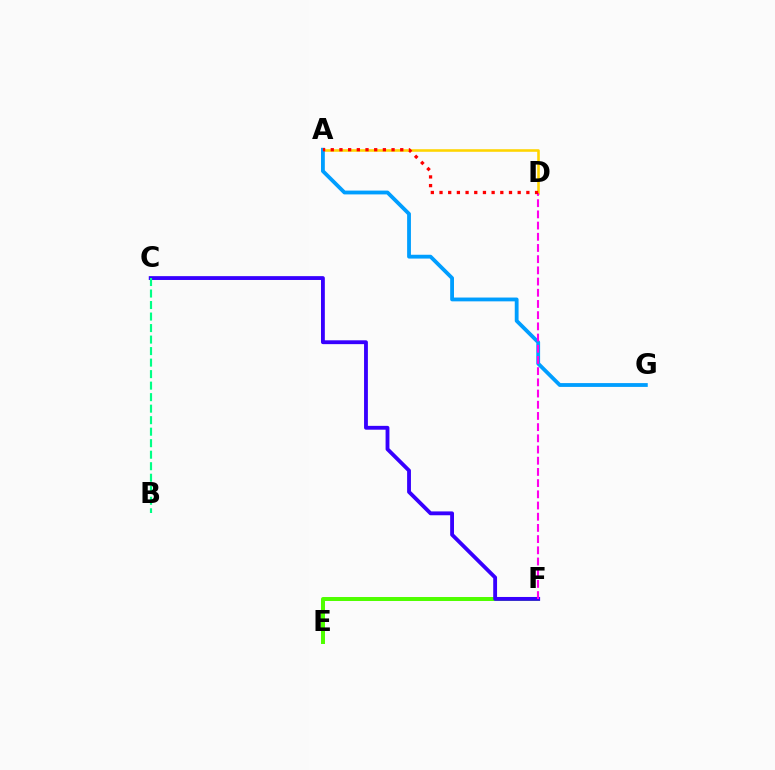{('E', 'F'): [{'color': '#4fff00', 'line_style': 'solid', 'thickness': 2.86}], ('A', 'D'): [{'color': '#ffd500', 'line_style': 'solid', 'thickness': 1.85}, {'color': '#ff0000', 'line_style': 'dotted', 'thickness': 2.36}], ('A', 'G'): [{'color': '#009eff', 'line_style': 'solid', 'thickness': 2.75}], ('C', 'F'): [{'color': '#3700ff', 'line_style': 'solid', 'thickness': 2.76}], ('B', 'C'): [{'color': '#00ff86', 'line_style': 'dashed', 'thickness': 1.56}], ('D', 'F'): [{'color': '#ff00ed', 'line_style': 'dashed', 'thickness': 1.52}]}